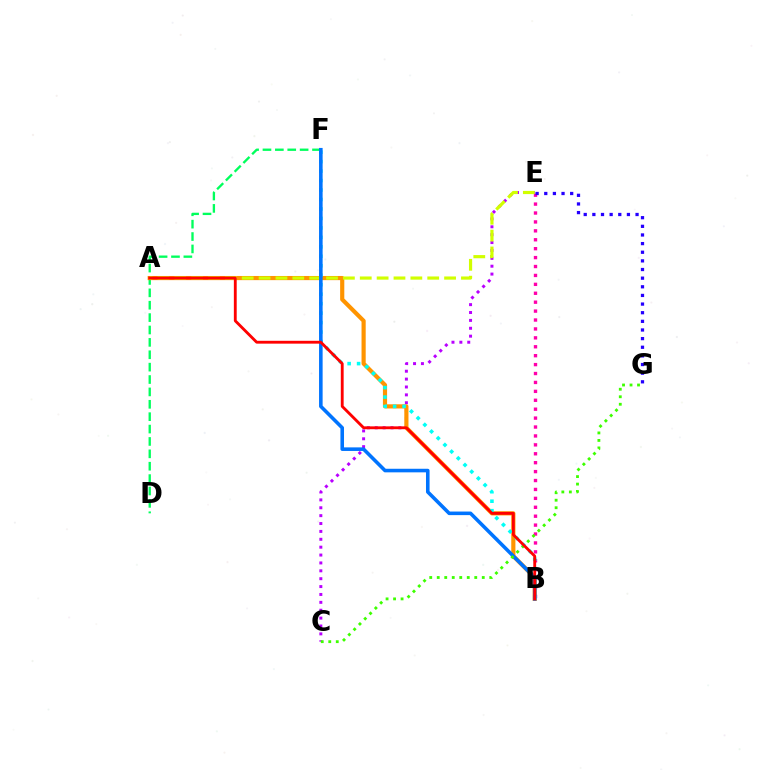{('D', 'F'): [{'color': '#00ff5c', 'line_style': 'dashed', 'thickness': 1.68}], ('B', 'E'): [{'color': '#ff00ac', 'line_style': 'dotted', 'thickness': 2.42}], ('C', 'E'): [{'color': '#b900ff', 'line_style': 'dotted', 'thickness': 2.14}], ('A', 'B'): [{'color': '#ff9400', 'line_style': 'solid', 'thickness': 3.0}, {'color': '#ff0000', 'line_style': 'solid', 'thickness': 2.05}], ('A', 'E'): [{'color': '#d1ff00', 'line_style': 'dashed', 'thickness': 2.29}], ('B', 'F'): [{'color': '#00fff6', 'line_style': 'dotted', 'thickness': 2.57}, {'color': '#0074ff', 'line_style': 'solid', 'thickness': 2.58}], ('C', 'G'): [{'color': '#3dff00', 'line_style': 'dotted', 'thickness': 2.04}], ('E', 'G'): [{'color': '#2500ff', 'line_style': 'dotted', 'thickness': 2.35}]}